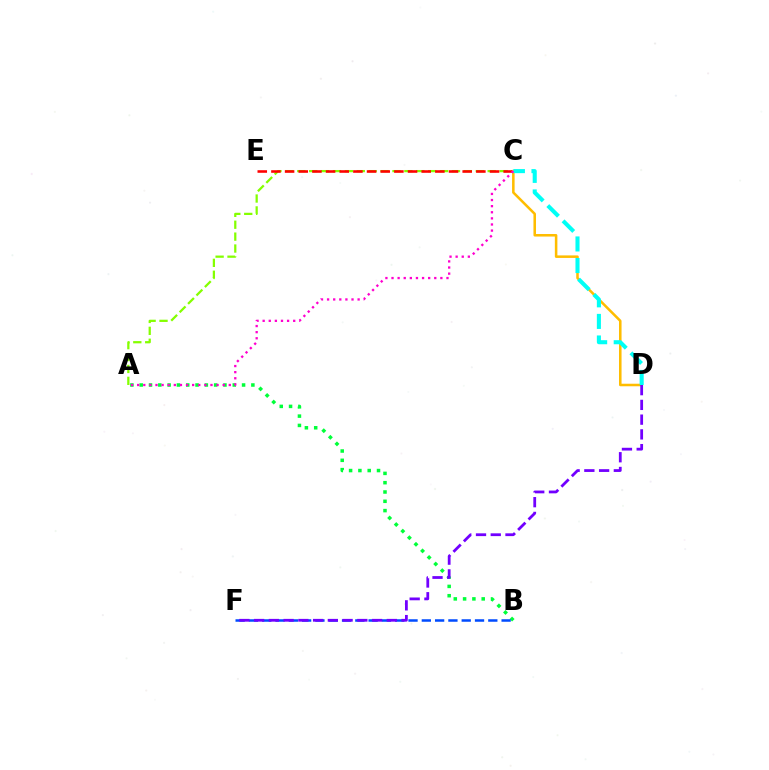{('A', 'C'): [{'color': '#84ff00', 'line_style': 'dashed', 'thickness': 1.62}, {'color': '#ff00cf', 'line_style': 'dotted', 'thickness': 1.66}], ('A', 'B'): [{'color': '#00ff39', 'line_style': 'dotted', 'thickness': 2.53}], ('C', 'E'): [{'color': '#ff0000', 'line_style': 'dashed', 'thickness': 1.86}], ('B', 'F'): [{'color': '#004bff', 'line_style': 'dashed', 'thickness': 1.81}], ('C', 'D'): [{'color': '#ffbd00', 'line_style': 'solid', 'thickness': 1.83}, {'color': '#00fff6', 'line_style': 'dashed', 'thickness': 2.93}], ('D', 'F'): [{'color': '#7200ff', 'line_style': 'dashed', 'thickness': 2.0}]}